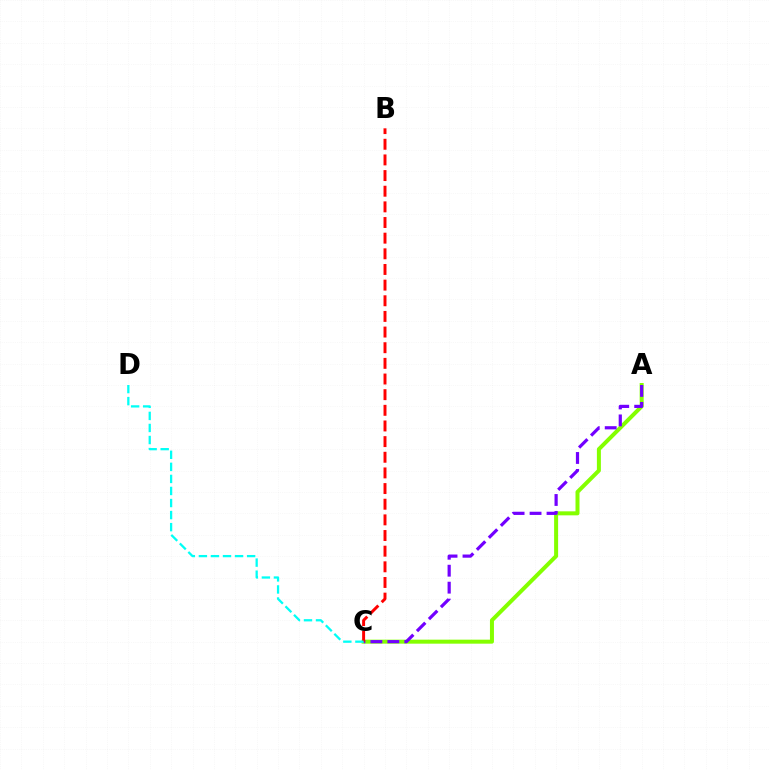{('A', 'C'): [{'color': '#84ff00', 'line_style': 'solid', 'thickness': 2.88}, {'color': '#7200ff', 'line_style': 'dashed', 'thickness': 2.3}], ('B', 'C'): [{'color': '#ff0000', 'line_style': 'dashed', 'thickness': 2.13}], ('C', 'D'): [{'color': '#00fff6', 'line_style': 'dashed', 'thickness': 1.64}]}